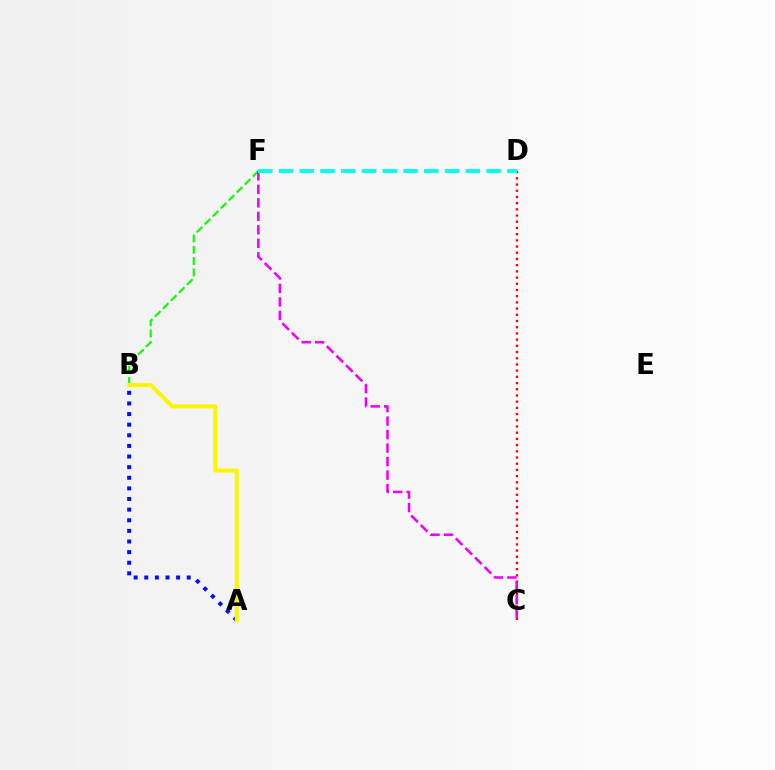{('A', 'B'): [{'color': '#0010ff', 'line_style': 'dotted', 'thickness': 2.89}, {'color': '#fcf500', 'line_style': 'solid', 'thickness': 2.88}], ('C', 'D'): [{'color': '#ff0000', 'line_style': 'dotted', 'thickness': 1.69}], ('B', 'F'): [{'color': '#08ff00', 'line_style': 'dashed', 'thickness': 1.53}], ('C', 'F'): [{'color': '#ee00ff', 'line_style': 'dashed', 'thickness': 1.83}], ('D', 'F'): [{'color': '#00fff6', 'line_style': 'dashed', 'thickness': 2.82}]}